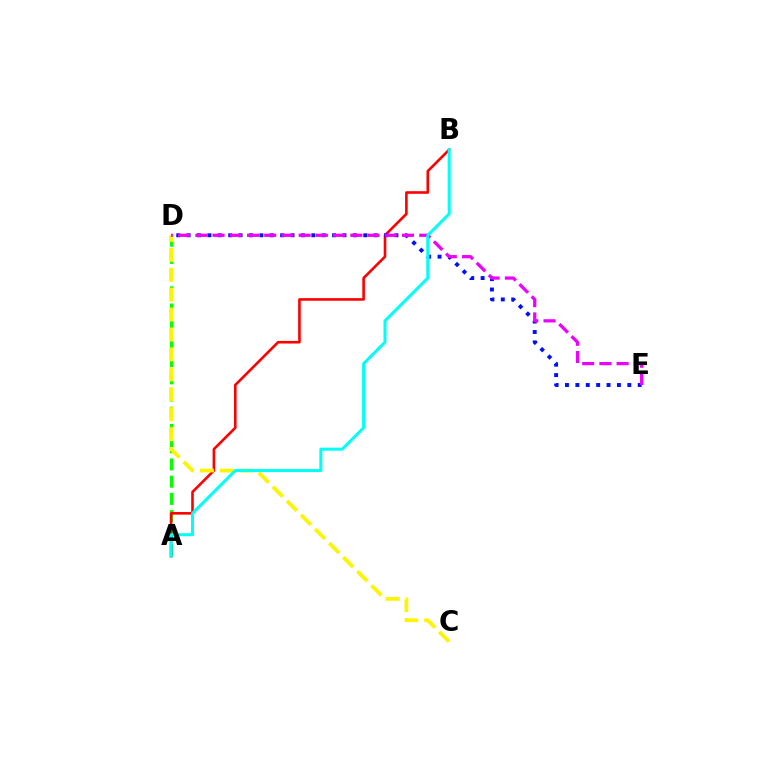{('A', 'D'): [{'color': '#08ff00', 'line_style': 'dashed', 'thickness': 2.34}], ('A', 'B'): [{'color': '#ff0000', 'line_style': 'solid', 'thickness': 1.88}, {'color': '#00fff6', 'line_style': 'solid', 'thickness': 2.18}], ('C', 'D'): [{'color': '#fcf500', 'line_style': 'dashed', 'thickness': 2.71}], ('D', 'E'): [{'color': '#0010ff', 'line_style': 'dotted', 'thickness': 2.82}, {'color': '#ee00ff', 'line_style': 'dashed', 'thickness': 2.34}]}